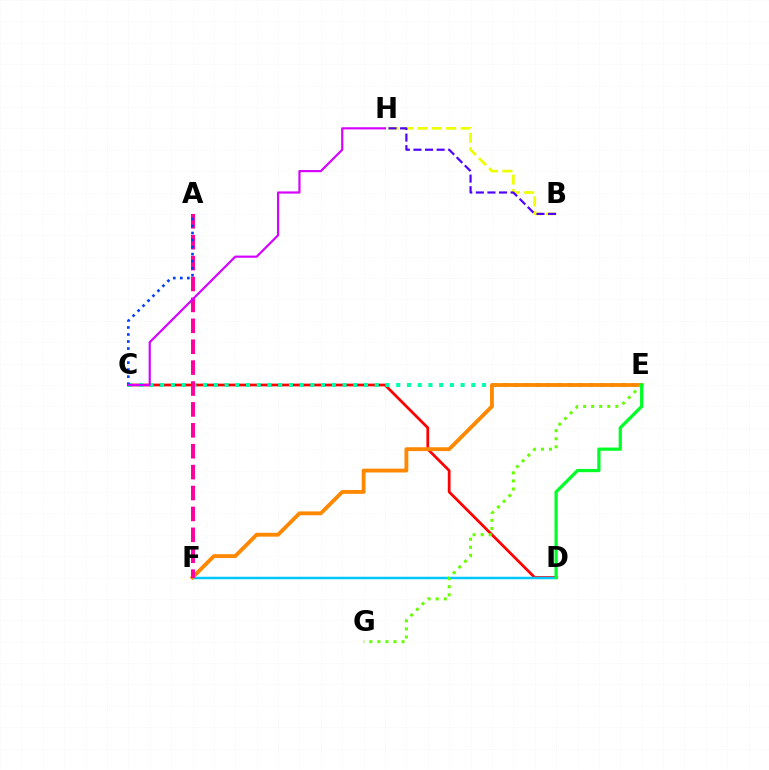{('C', 'D'): [{'color': '#ff0000', 'line_style': 'solid', 'thickness': 1.98}], ('C', 'E'): [{'color': '#00ffaf', 'line_style': 'dotted', 'thickness': 2.91}], ('B', 'H'): [{'color': '#eeff00', 'line_style': 'dashed', 'thickness': 1.96}, {'color': '#4f00ff', 'line_style': 'dashed', 'thickness': 1.57}], ('D', 'F'): [{'color': '#00c7ff', 'line_style': 'solid', 'thickness': 1.79}], ('E', 'F'): [{'color': '#ff8800', 'line_style': 'solid', 'thickness': 2.77}], ('E', 'G'): [{'color': '#66ff00', 'line_style': 'dotted', 'thickness': 2.19}], ('A', 'F'): [{'color': '#ff00a0', 'line_style': 'dashed', 'thickness': 2.84}], ('D', 'E'): [{'color': '#00ff27', 'line_style': 'solid', 'thickness': 2.33}], ('A', 'C'): [{'color': '#003fff', 'line_style': 'dotted', 'thickness': 1.91}], ('C', 'H'): [{'color': '#d600ff', 'line_style': 'solid', 'thickness': 1.56}]}